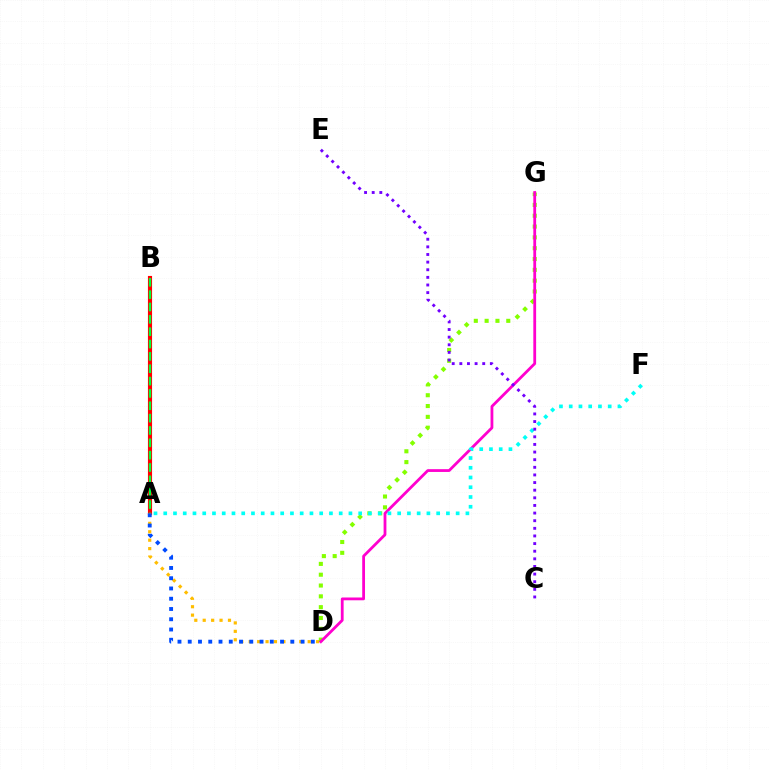{('A', 'B'): [{'color': '#ff0000', 'line_style': 'solid', 'thickness': 2.97}, {'color': '#00ff39', 'line_style': 'dashed', 'thickness': 1.68}], ('A', 'D'): [{'color': '#ffbd00', 'line_style': 'dotted', 'thickness': 2.29}, {'color': '#004bff', 'line_style': 'dotted', 'thickness': 2.79}], ('D', 'G'): [{'color': '#84ff00', 'line_style': 'dotted', 'thickness': 2.94}, {'color': '#ff00cf', 'line_style': 'solid', 'thickness': 2.01}], ('A', 'F'): [{'color': '#00fff6', 'line_style': 'dotted', 'thickness': 2.65}], ('C', 'E'): [{'color': '#7200ff', 'line_style': 'dotted', 'thickness': 2.07}]}